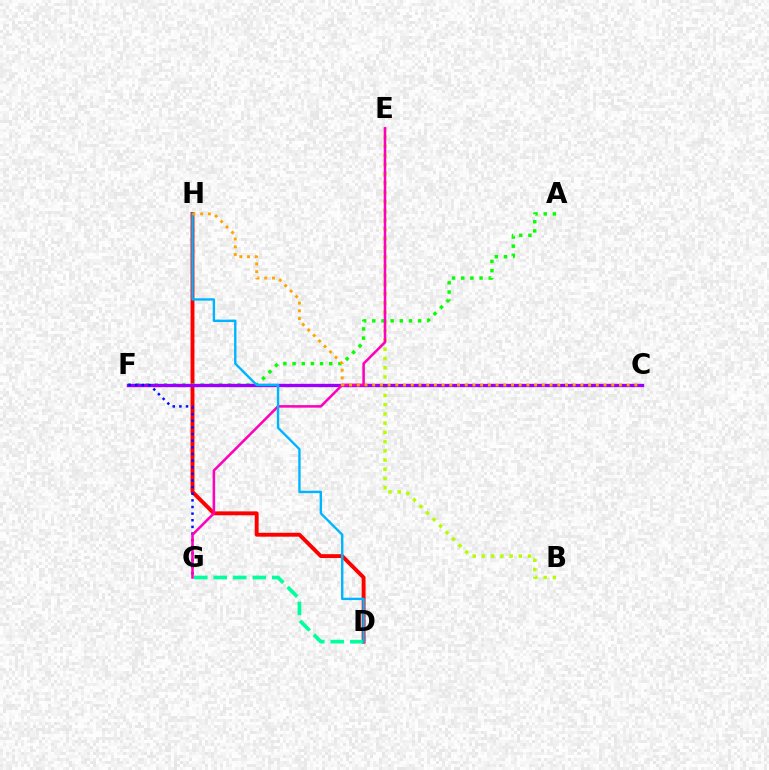{('D', 'H'): [{'color': '#ff0000', 'line_style': 'solid', 'thickness': 2.81}, {'color': '#00b5ff', 'line_style': 'solid', 'thickness': 1.72}], ('B', 'E'): [{'color': '#b3ff00', 'line_style': 'dotted', 'thickness': 2.51}], ('A', 'F'): [{'color': '#08ff00', 'line_style': 'dotted', 'thickness': 2.49}], ('C', 'F'): [{'color': '#9b00ff', 'line_style': 'solid', 'thickness': 2.4}], ('F', 'G'): [{'color': '#0010ff', 'line_style': 'dotted', 'thickness': 1.8}], ('D', 'G'): [{'color': '#00ff9d', 'line_style': 'dashed', 'thickness': 2.65}], ('E', 'G'): [{'color': '#ff00bd', 'line_style': 'solid', 'thickness': 1.83}], ('C', 'H'): [{'color': '#ffa500', 'line_style': 'dotted', 'thickness': 2.1}]}